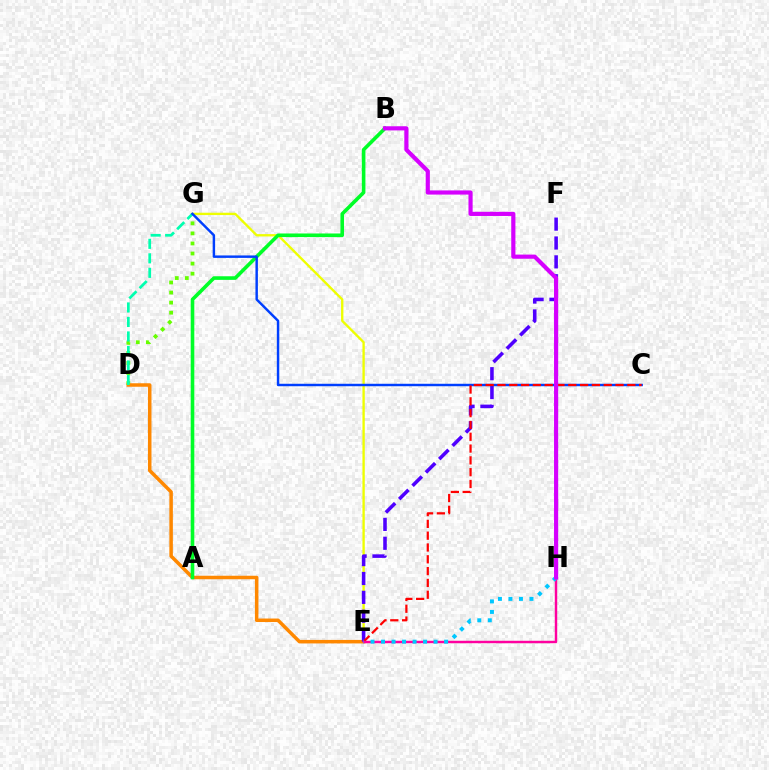{('E', 'G'): [{'color': '#eeff00', 'line_style': 'solid', 'thickness': 1.69}], ('D', 'G'): [{'color': '#66ff00', 'line_style': 'dotted', 'thickness': 2.74}, {'color': '#00ffaf', 'line_style': 'dashed', 'thickness': 1.97}], ('D', 'E'): [{'color': '#ff8800', 'line_style': 'solid', 'thickness': 2.52}], ('E', 'F'): [{'color': '#4f00ff', 'line_style': 'dashed', 'thickness': 2.56}], ('A', 'B'): [{'color': '#00ff27', 'line_style': 'solid', 'thickness': 2.59}], ('C', 'G'): [{'color': '#003fff', 'line_style': 'solid', 'thickness': 1.77}], ('C', 'E'): [{'color': '#ff0000', 'line_style': 'dashed', 'thickness': 1.6}], ('E', 'H'): [{'color': '#ff00a0', 'line_style': 'solid', 'thickness': 1.75}, {'color': '#00c7ff', 'line_style': 'dotted', 'thickness': 2.86}], ('B', 'H'): [{'color': '#d600ff', 'line_style': 'solid', 'thickness': 2.99}]}